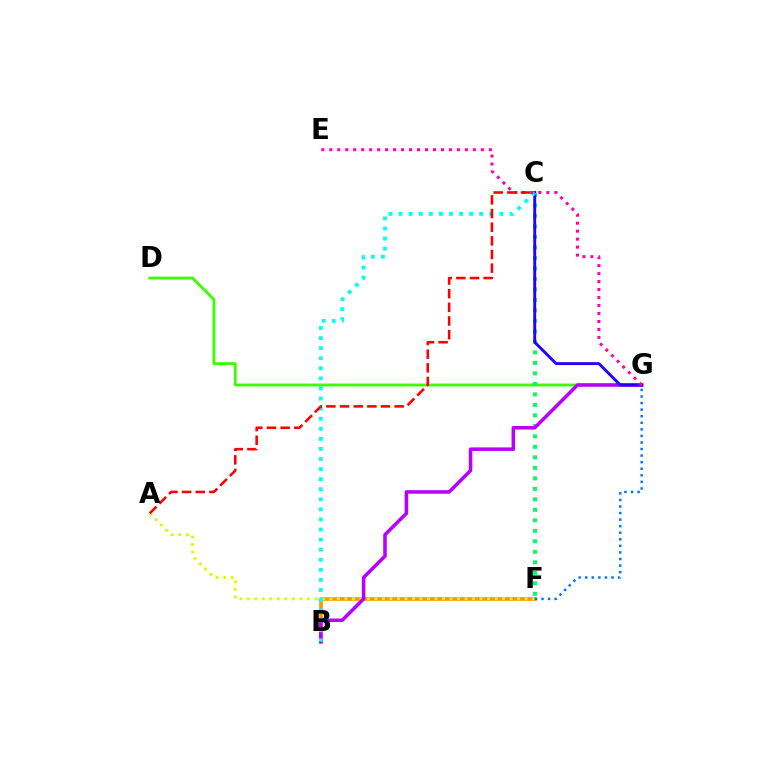{('D', 'G'): [{'color': '#3dff00', 'line_style': 'solid', 'thickness': 2.06}], ('C', 'F'): [{'color': '#00ff5c', 'line_style': 'dotted', 'thickness': 2.85}], ('B', 'F'): [{'color': '#ff9400', 'line_style': 'solid', 'thickness': 2.62}], ('A', 'F'): [{'color': '#d1ff00', 'line_style': 'dotted', 'thickness': 2.04}], ('B', 'G'): [{'color': '#b900ff', 'line_style': 'solid', 'thickness': 2.55}], ('C', 'G'): [{'color': '#2500ff', 'line_style': 'solid', 'thickness': 2.09}], ('B', 'C'): [{'color': '#00fff6', 'line_style': 'dotted', 'thickness': 2.74}], ('F', 'G'): [{'color': '#0074ff', 'line_style': 'dotted', 'thickness': 1.78}], ('E', 'G'): [{'color': '#ff00ac', 'line_style': 'dotted', 'thickness': 2.17}], ('A', 'C'): [{'color': '#ff0000', 'line_style': 'dashed', 'thickness': 1.85}]}